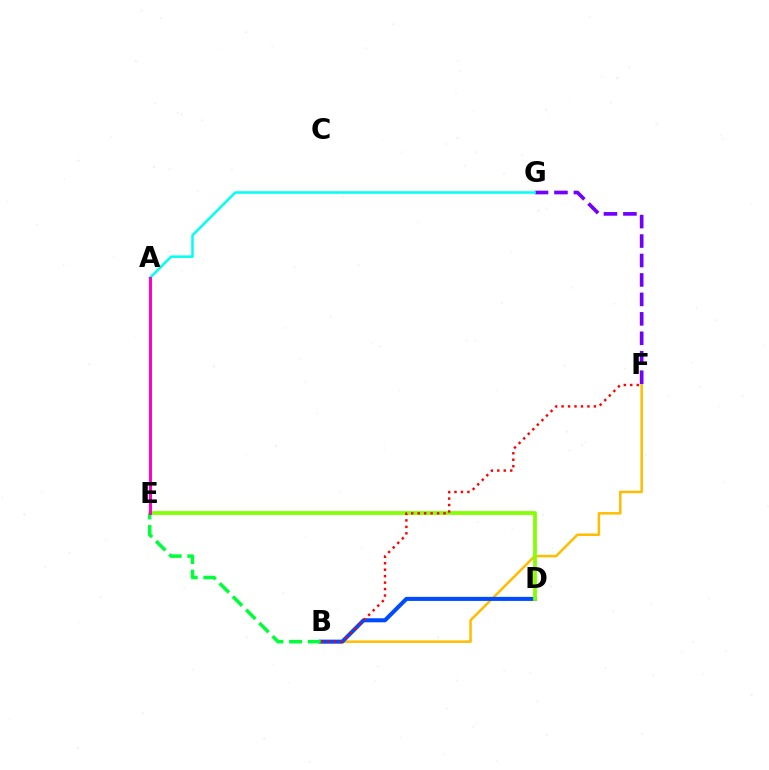{('B', 'F'): [{'color': '#ffbd00', 'line_style': 'solid', 'thickness': 1.81}, {'color': '#ff0000', 'line_style': 'dotted', 'thickness': 1.76}], ('B', 'D'): [{'color': '#004bff', 'line_style': 'solid', 'thickness': 2.92}], ('F', 'G'): [{'color': '#7200ff', 'line_style': 'dashed', 'thickness': 2.64}], ('D', 'E'): [{'color': '#84ff00', 'line_style': 'solid', 'thickness': 2.71}], ('A', 'G'): [{'color': '#00fff6', 'line_style': 'solid', 'thickness': 1.8}], ('B', 'E'): [{'color': '#00ff39', 'line_style': 'dashed', 'thickness': 2.54}], ('A', 'E'): [{'color': '#ff00cf', 'line_style': 'solid', 'thickness': 2.17}]}